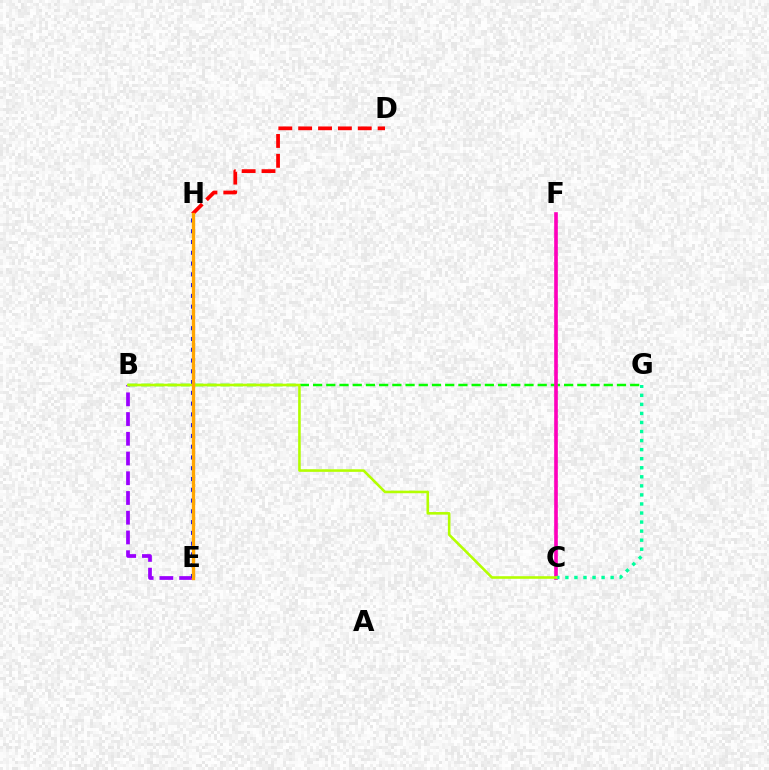{('B', 'E'): [{'color': '#9b00ff', 'line_style': 'dashed', 'thickness': 2.68}], ('C', 'F'): [{'color': '#00b5ff', 'line_style': 'dotted', 'thickness': 1.72}, {'color': '#ff00bd', 'line_style': 'solid', 'thickness': 2.61}], ('B', 'G'): [{'color': '#08ff00', 'line_style': 'dashed', 'thickness': 1.79}], ('C', 'G'): [{'color': '#00ff9d', 'line_style': 'dotted', 'thickness': 2.46}], ('E', 'H'): [{'color': '#0010ff', 'line_style': 'dotted', 'thickness': 2.93}, {'color': '#ffa500', 'line_style': 'solid', 'thickness': 2.39}], ('B', 'C'): [{'color': '#b3ff00', 'line_style': 'solid', 'thickness': 1.86}], ('D', 'H'): [{'color': '#ff0000', 'line_style': 'dashed', 'thickness': 2.7}]}